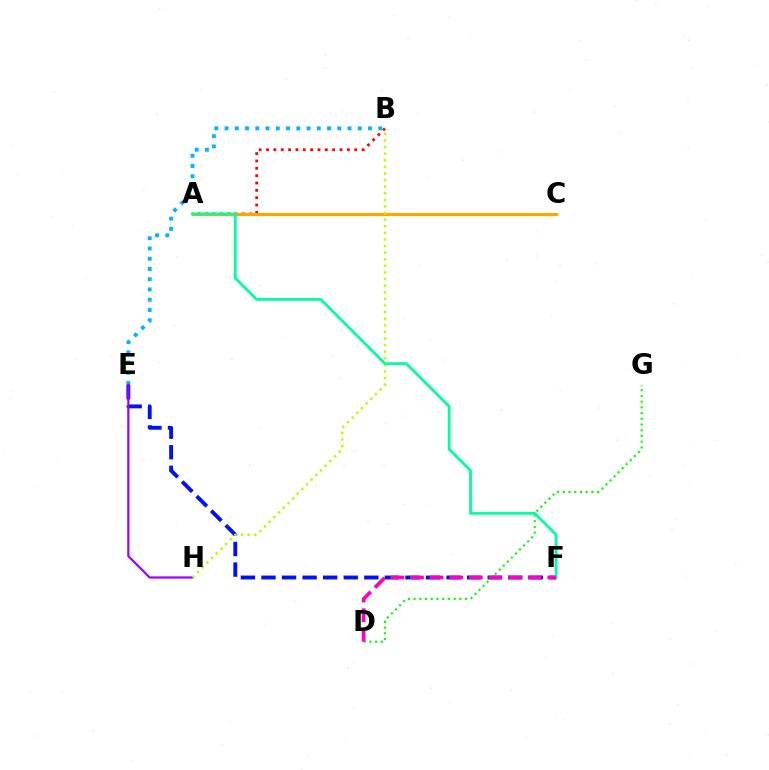{('A', 'B'): [{'color': '#ff0000', 'line_style': 'dotted', 'thickness': 2.0}], ('E', 'F'): [{'color': '#0010ff', 'line_style': 'dashed', 'thickness': 2.79}], ('D', 'G'): [{'color': '#08ff00', 'line_style': 'dotted', 'thickness': 1.56}], ('B', 'E'): [{'color': '#00b5ff', 'line_style': 'dotted', 'thickness': 2.78}], ('E', 'H'): [{'color': '#9b00ff', 'line_style': 'solid', 'thickness': 1.58}], ('A', 'C'): [{'color': '#ffa500', 'line_style': 'solid', 'thickness': 2.27}], ('B', 'H'): [{'color': '#b3ff00', 'line_style': 'dotted', 'thickness': 1.79}], ('A', 'F'): [{'color': '#00ff9d', 'line_style': 'solid', 'thickness': 2.0}], ('D', 'F'): [{'color': '#ff00bd', 'line_style': 'dashed', 'thickness': 2.67}]}